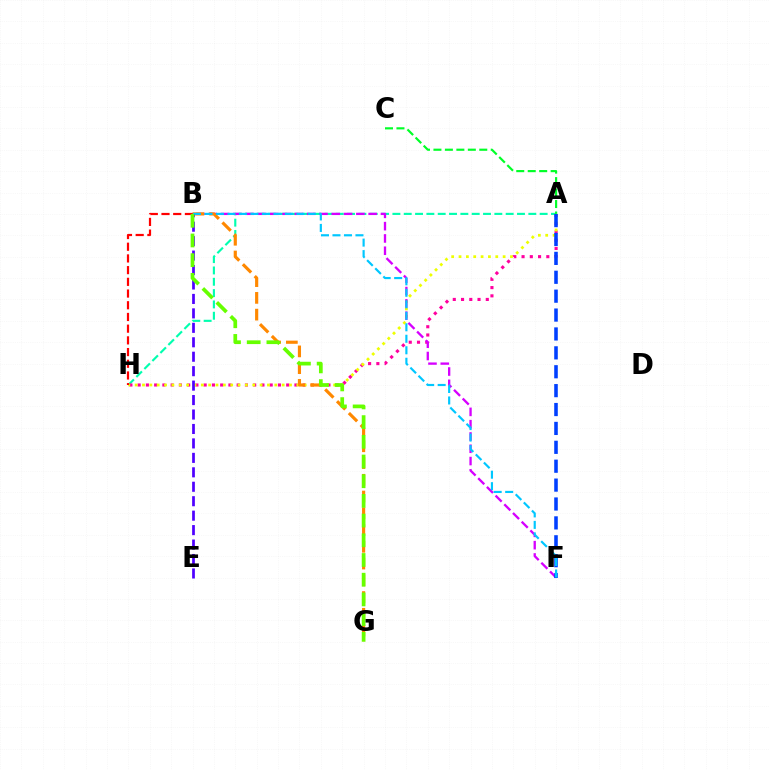{('A', 'H'): [{'color': '#00ffaf', 'line_style': 'dashed', 'thickness': 1.54}, {'color': '#ff00a0', 'line_style': 'dotted', 'thickness': 2.24}, {'color': '#eeff00', 'line_style': 'dotted', 'thickness': 2.0}], ('B', 'F'): [{'color': '#d600ff', 'line_style': 'dashed', 'thickness': 1.67}, {'color': '#00c7ff', 'line_style': 'dashed', 'thickness': 1.56}], ('A', 'F'): [{'color': '#003fff', 'line_style': 'dashed', 'thickness': 2.57}], ('B', 'H'): [{'color': '#ff0000', 'line_style': 'dashed', 'thickness': 1.59}], ('B', 'G'): [{'color': '#ff8800', 'line_style': 'dashed', 'thickness': 2.28}, {'color': '#66ff00', 'line_style': 'dashed', 'thickness': 2.68}], ('B', 'E'): [{'color': '#4f00ff', 'line_style': 'dashed', 'thickness': 1.96}], ('A', 'C'): [{'color': '#00ff27', 'line_style': 'dashed', 'thickness': 1.56}]}